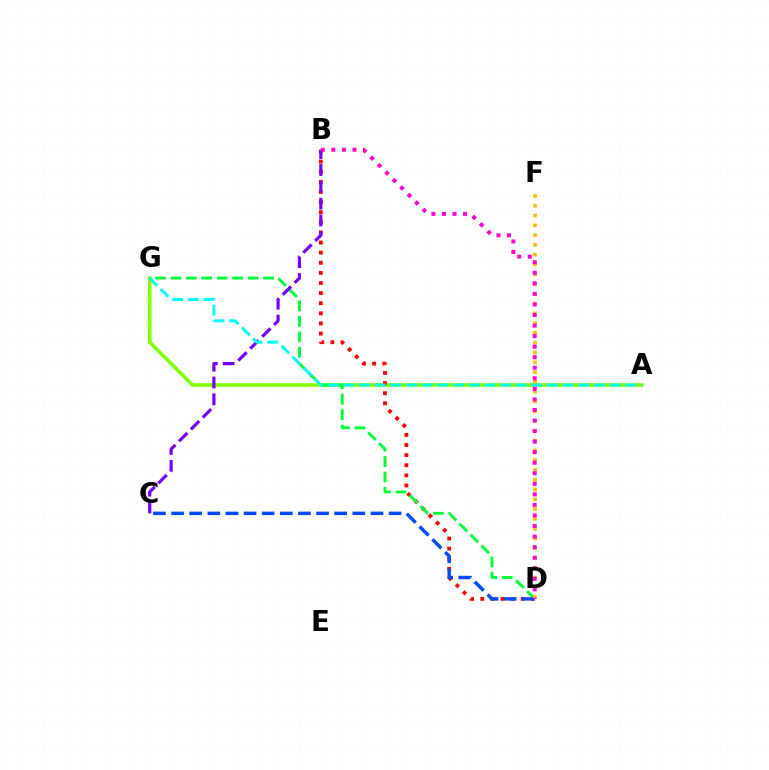{('A', 'G'): [{'color': '#84ff00', 'line_style': 'solid', 'thickness': 2.63}, {'color': '#00fff6', 'line_style': 'dashed', 'thickness': 2.13}], ('B', 'D'): [{'color': '#ff0000', 'line_style': 'dotted', 'thickness': 2.75}, {'color': '#ff00cf', 'line_style': 'dotted', 'thickness': 2.87}], ('D', 'G'): [{'color': '#00ff39', 'line_style': 'dashed', 'thickness': 2.1}], ('C', 'D'): [{'color': '#004bff', 'line_style': 'dashed', 'thickness': 2.46}], ('D', 'F'): [{'color': '#ffbd00', 'line_style': 'dotted', 'thickness': 2.66}], ('B', 'C'): [{'color': '#7200ff', 'line_style': 'dashed', 'thickness': 2.29}]}